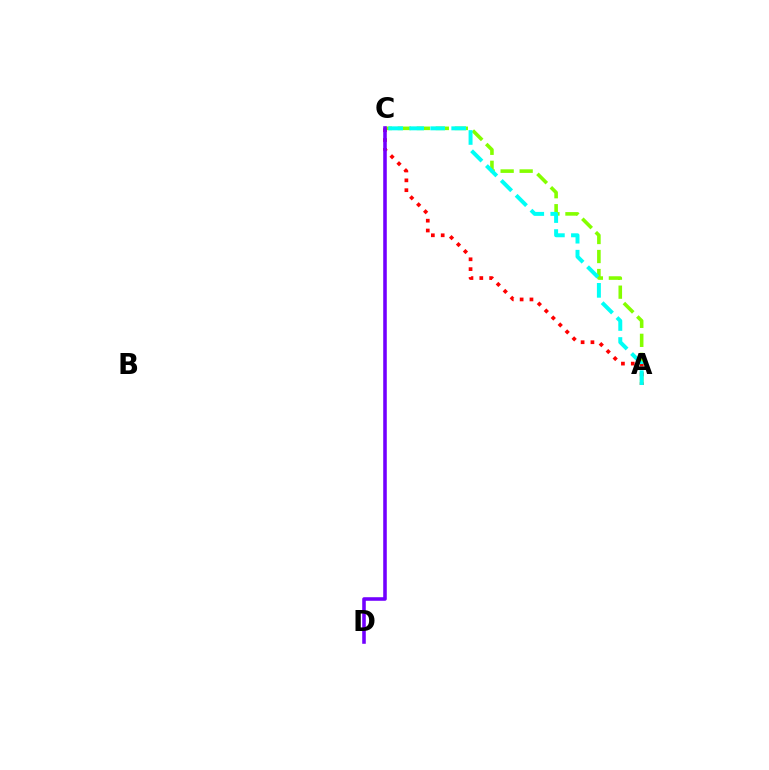{('A', 'C'): [{'color': '#84ff00', 'line_style': 'dashed', 'thickness': 2.58}, {'color': '#ff0000', 'line_style': 'dotted', 'thickness': 2.67}, {'color': '#00fff6', 'line_style': 'dashed', 'thickness': 2.85}], ('C', 'D'): [{'color': '#7200ff', 'line_style': 'solid', 'thickness': 2.56}]}